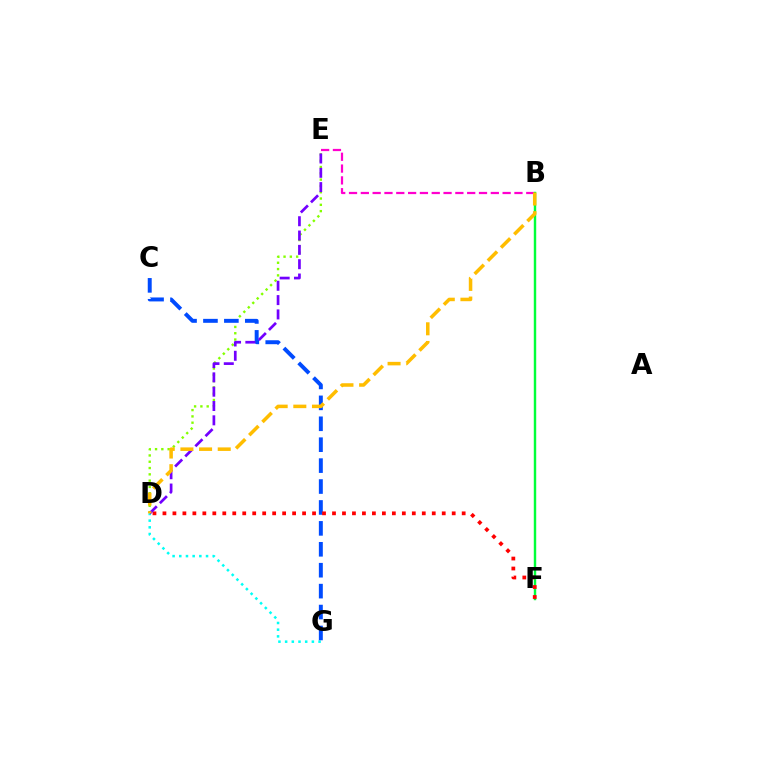{('D', 'E'): [{'color': '#84ff00', 'line_style': 'dotted', 'thickness': 1.71}, {'color': '#7200ff', 'line_style': 'dashed', 'thickness': 1.95}], ('B', 'E'): [{'color': '#ff00cf', 'line_style': 'dashed', 'thickness': 1.61}], ('D', 'G'): [{'color': '#00fff6', 'line_style': 'dotted', 'thickness': 1.82}], ('C', 'G'): [{'color': '#004bff', 'line_style': 'dashed', 'thickness': 2.84}], ('B', 'F'): [{'color': '#00ff39', 'line_style': 'solid', 'thickness': 1.75}], ('D', 'F'): [{'color': '#ff0000', 'line_style': 'dotted', 'thickness': 2.71}], ('B', 'D'): [{'color': '#ffbd00', 'line_style': 'dashed', 'thickness': 2.54}]}